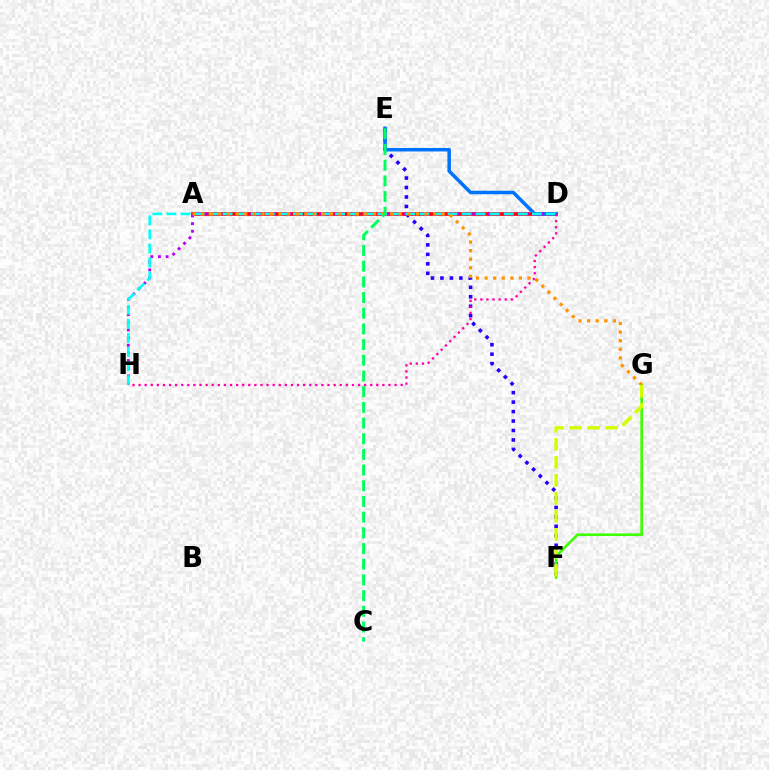{('E', 'F'): [{'color': '#2500ff', 'line_style': 'dotted', 'thickness': 2.57}], ('A', 'D'): [{'color': '#ff0000', 'line_style': 'solid', 'thickness': 2.65}], ('D', 'E'): [{'color': '#0074ff', 'line_style': 'solid', 'thickness': 2.52}], ('F', 'G'): [{'color': '#3dff00', 'line_style': 'solid', 'thickness': 1.9}, {'color': '#d1ff00', 'line_style': 'dashed', 'thickness': 2.45}], ('D', 'H'): [{'color': '#b900ff', 'line_style': 'dotted', 'thickness': 2.08}, {'color': '#00fff6', 'line_style': 'dashed', 'thickness': 1.91}, {'color': '#ff00ac', 'line_style': 'dotted', 'thickness': 1.66}], ('A', 'G'): [{'color': '#ff9400', 'line_style': 'dotted', 'thickness': 2.33}], ('C', 'E'): [{'color': '#00ff5c', 'line_style': 'dashed', 'thickness': 2.13}]}